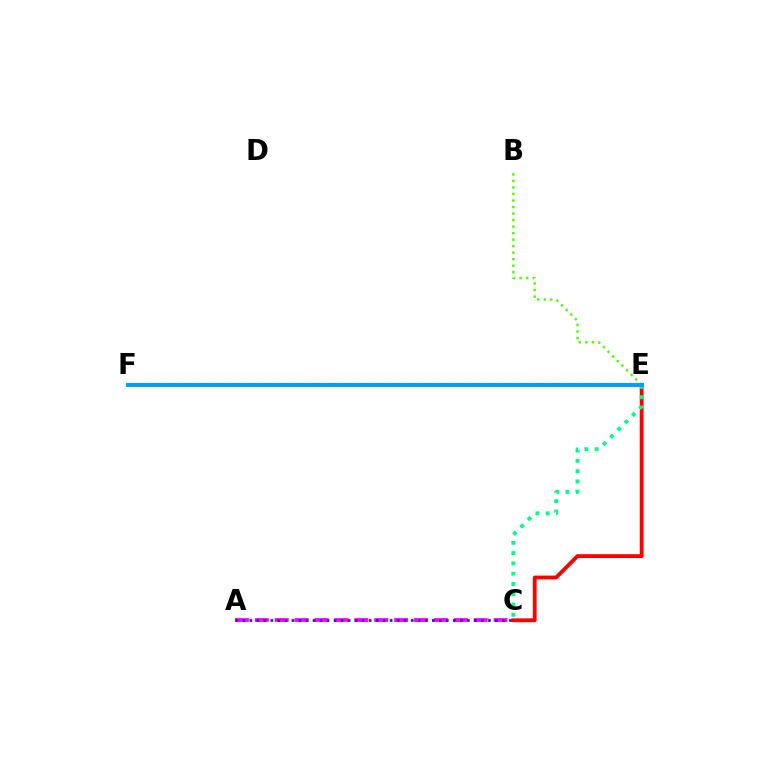{('C', 'E'): [{'color': '#ff0000', 'line_style': 'solid', 'thickness': 2.76}, {'color': '#00ff86', 'line_style': 'dotted', 'thickness': 2.79}], ('B', 'E'): [{'color': '#4fff00', 'line_style': 'dotted', 'thickness': 1.77}], ('A', 'C'): [{'color': '#ff00ed', 'line_style': 'dashed', 'thickness': 2.7}, {'color': '#3700ff', 'line_style': 'dotted', 'thickness': 1.91}], ('E', 'F'): [{'color': '#ffd500', 'line_style': 'dashed', 'thickness': 2.18}, {'color': '#009eff', 'line_style': 'solid', 'thickness': 2.85}]}